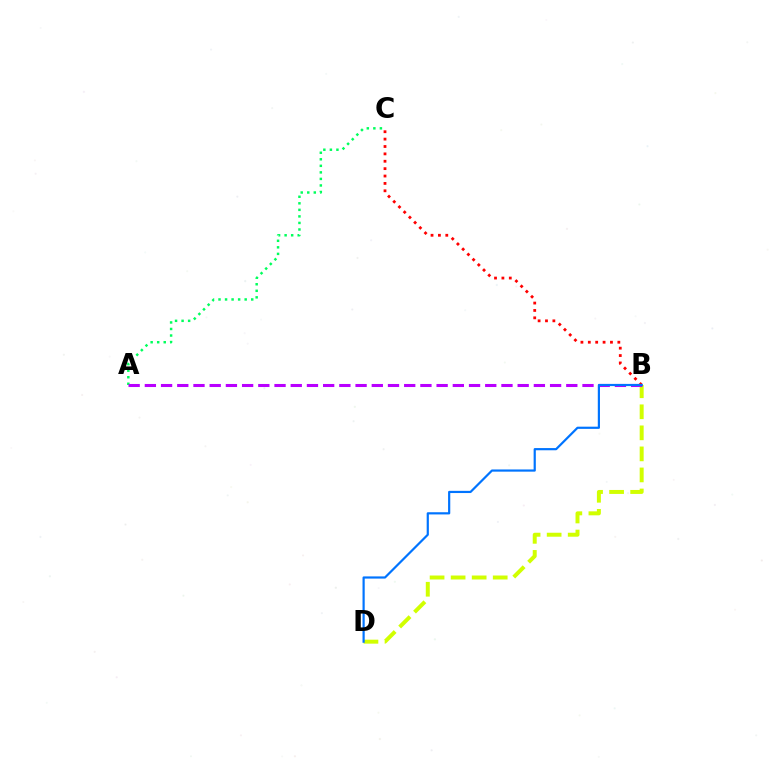{('B', 'C'): [{'color': '#ff0000', 'line_style': 'dotted', 'thickness': 2.01}], ('B', 'D'): [{'color': '#d1ff00', 'line_style': 'dashed', 'thickness': 2.86}, {'color': '#0074ff', 'line_style': 'solid', 'thickness': 1.58}], ('A', 'C'): [{'color': '#00ff5c', 'line_style': 'dotted', 'thickness': 1.78}], ('A', 'B'): [{'color': '#b900ff', 'line_style': 'dashed', 'thickness': 2.2}]}